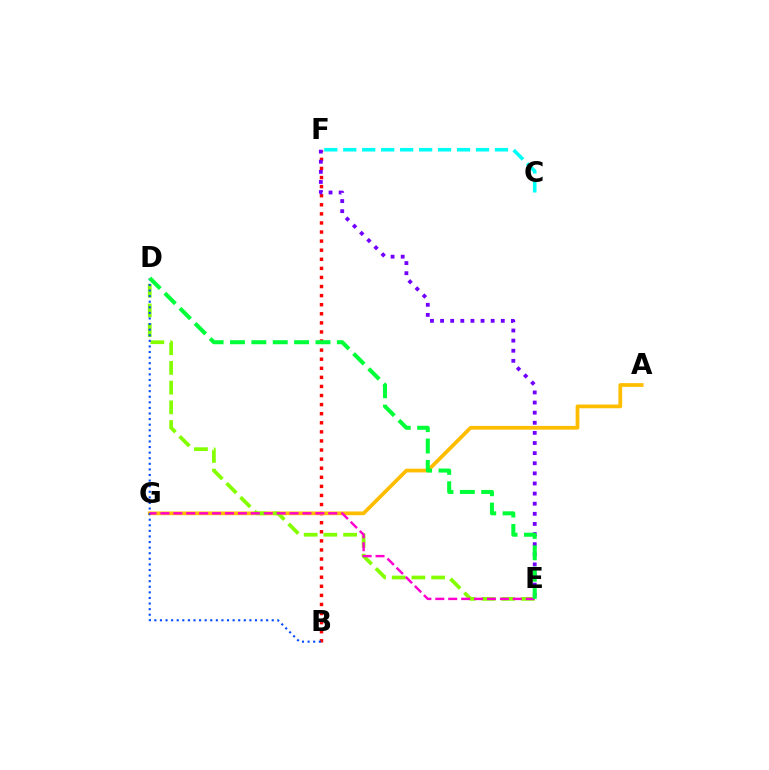{('B', 'F'): [{'color': '#ff0000', 'line_style': 'dotted', 'thickness': 2.47}], ('E', 'F'): [{'color': '#7200ff', 'line_style': 'dotted', 'thickness': 2.75}], ('A', 'G'): [{'color': '#ffbd00', 'line_style': 'solid', 'thickness': 2.69}], ('D', 'E'): [{'color': '#84ff00', 'line_style': 'dashed', 'thickness': 2.68}, {'color': '#00ff39', 'line_style': 'dashed', 'thickness': 2.9}], ('C', 'F'): [{'color': '#00fff6', 'line_style': 'dashed', 'thickness': 2.58}], ('B', 'D'): [{'color': '#004bff', 'line_style': 'dotted', 'thickness': 1.52}], ('E', 'G'): [{'color': '#ff00cf', 'line_style': 'dashed', 'thickness': 1.75}]}